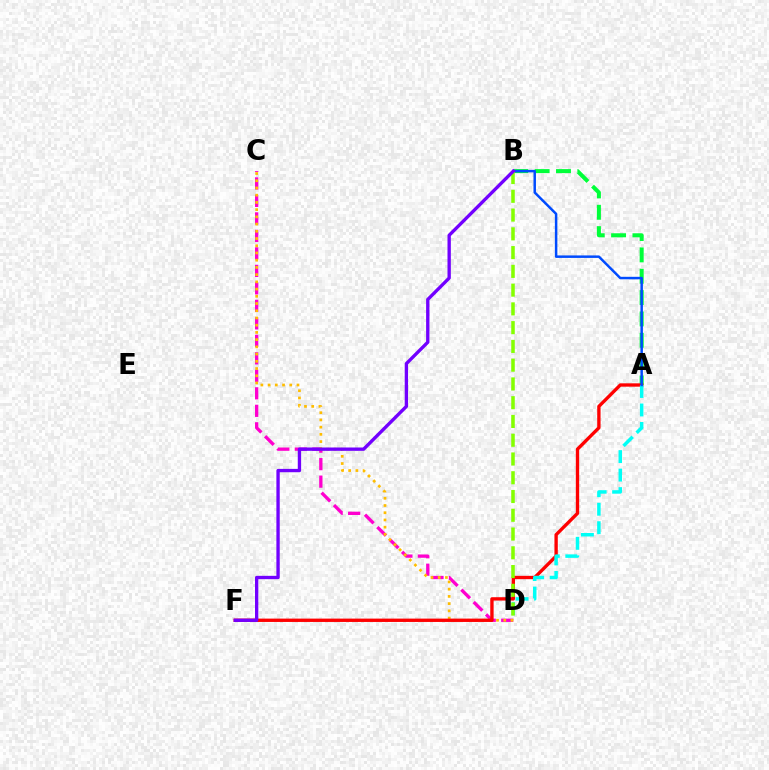{('C', 'D'): [{'color': '#ff00cf', 'line_style': 'dashed', 'thickness': 2.38}, {'color': '#ffbd00', 'line_style': 'dotted', 'thickness': 1.96}], ('A', 'B'): [{'color': '#00ff39', 'line_style': 'dashed', 'thickness': 2.9}, {'color': '#004bff', 'line_style': 'solid', 'thickness': 1.79}], ('A', 'F'): [{'color': '#ff0000', 'line_style': 'solid', 'thickness': 2.41}], ('A', 'D'): [{'color': '#00fff6', 'line_style': 'dashed', 'thickness': 2.51}], ('B', 'D'): [{'color': '#84ff00', 'line_style': 'dashed', 'thickness': 2.55}], ('B', 'F'): [{'color': '#7200ff', 'line_style': 'solid', 'thickness': 2.41}]}